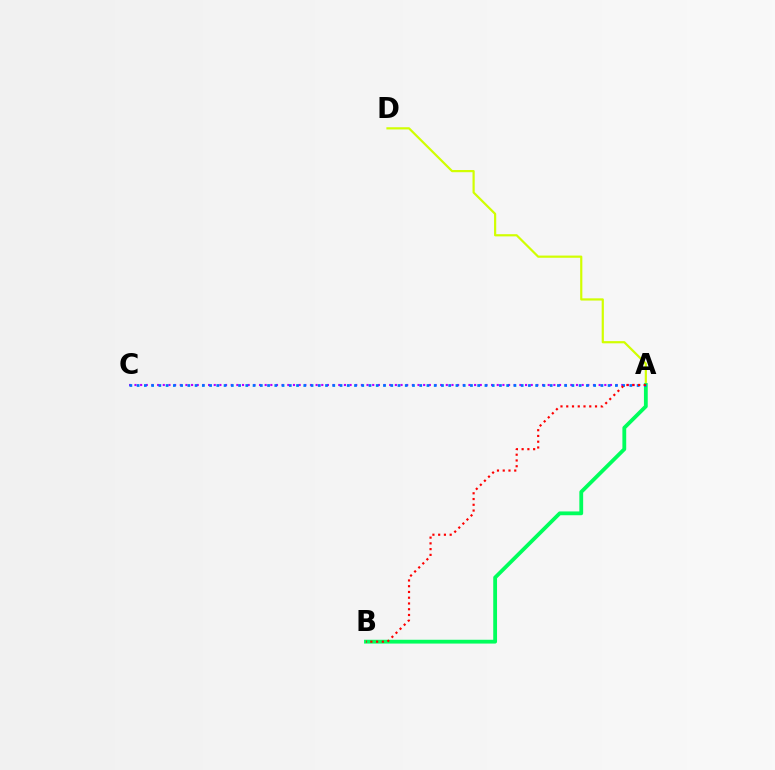{('A', 'D'): [{'color': '#d1ff00', 'line_style': 'solid', 'thickness': 1.58}], ('A', 'B'): [{'color': '#00ff5c', 'line_style': 'solid', 'thickness': 2.74}, {'color': '#ff0000', 'line_style': 'dotted', 'thickness': 1.56}], ('A', 'C'): [{'color': '#b900ff', 'line_style': 'dotted', 'thickness': 1.54}, {'color': '#0074ff', 'line_style': 'dotted', 'thickness': 1.97}]}